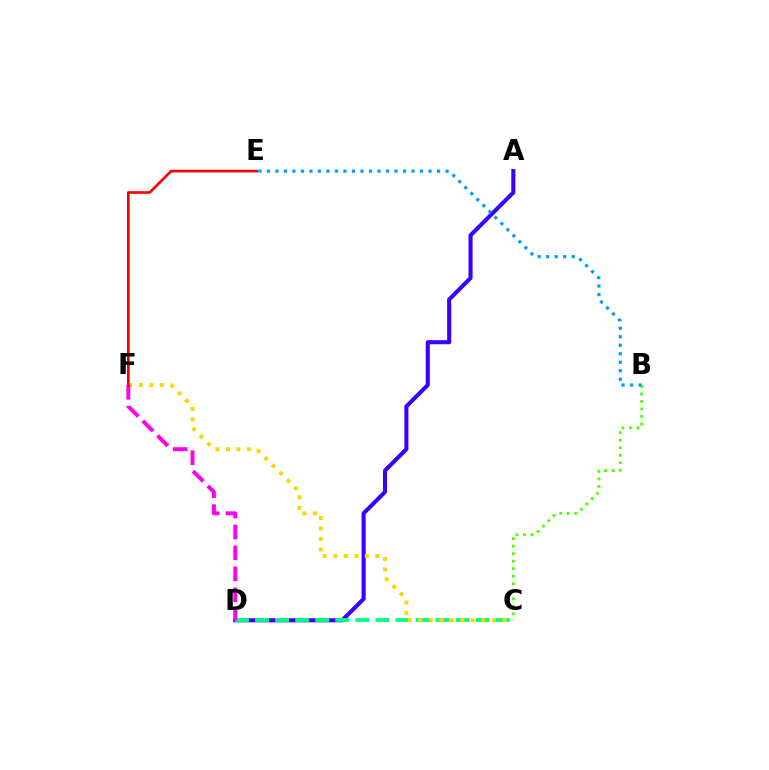{('A', 'D'): [{'color': '#3700ff', 'line_style': 'solid', 'thickness': 2.93}], ('C', 'D'): [{'color': '#00ff86', 'line_style': 'dashed', 'thickness': 2.72}], ('B', 'C'): [{'color': '#4fff00', 'line_style': 'dotted', 'thickness': 2.04}], ('C', 'F'): [{'color': '#ffd500', 'line_style': 'dotted', 'thickness': 2.86}], ('D', 'F'): [{'color': '#ff00ed', 'line_style': 'dashed', 'thickness': 2.84}], ('B', 'E'): [{'color': '#009eff', 'line_style': 'dotted', 'thickness': 2.31}], ('E', 'F'): [{'color': '#ff0000', 'line_style': 'solid', 'thickness': 1.91}]}